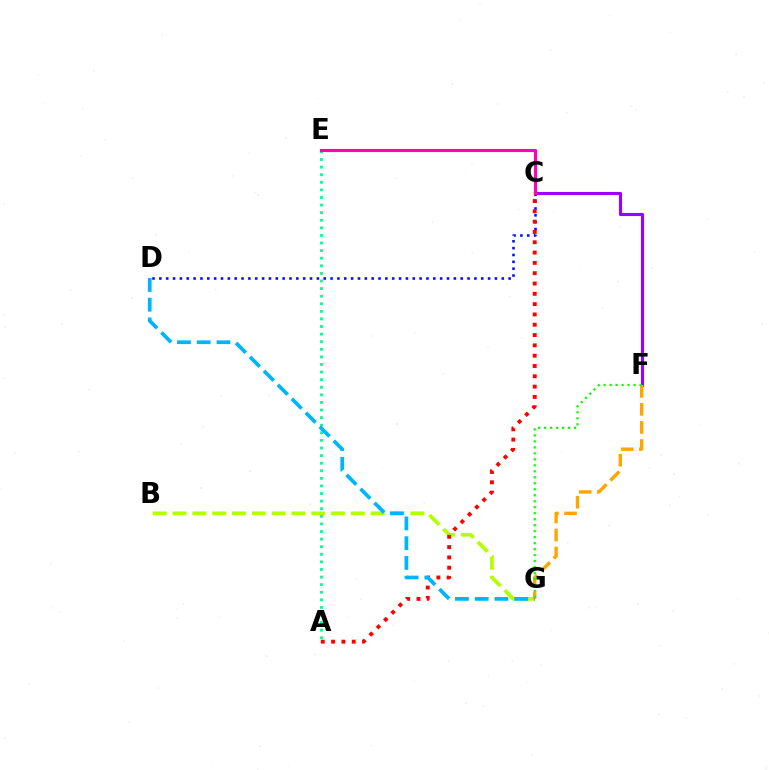{('C', 'D'): [{'color': '#0010ff', 'line_style': 'dotted', 'thickness': 1.86}], ('B', 'G'): [{'color': '#b3ff00', 'line_style': 'dashed', 'thickness': 2.69}], ('A', 'C'): [{'color': '#ff0000', 'line_style': 'dotted', 'thickness': 2.8}], ('C', 'F'): [{'color': '#9b00ff', 'line_style': 'solid', 'thickness': 2.24}], ('A', 'E'): [{'color': '#00ff9d', 'line_style': 'dotted', 'thickness': 2.06}], ('F', 'G'): [{'color': '#ffa500', 'line_style': 'dashed', 'thickness': 2.45}, {'color': '#08ff00', 'line_style': 'dotted', 'thickness': 1.63}], ('C', 'E'): [{'color': '#ff00bd', 'line_style': 'solid', 'thickness': 2.23}], ('D', 'G'): [{'color': '#00b5ff', 'line_style': 'dashed', 'thickness': 2.68}]}